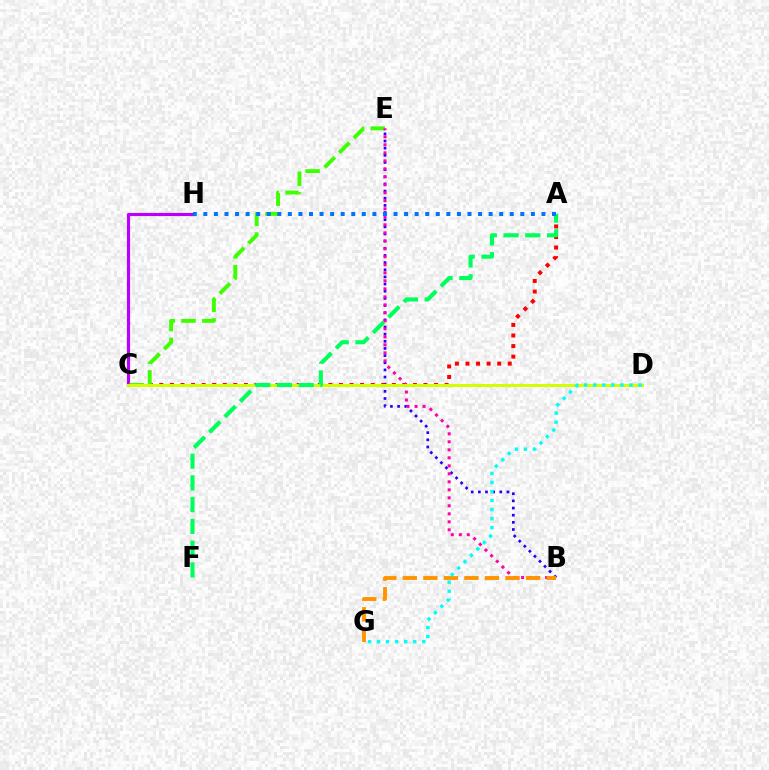{('C', 'H'): [{'color': '#b900ff', 'line_style': 'solid', 'thickness': 2.26}], ('B', 'E'): [{'color': '#2500ff', 'line_style': 'dotted', 'thickness': 1.94}, {'color': '#ff00ac', 'line_style': 'dotted', 'thickness': 2.17}], ('A', 'C'): [{'color': '#ff0000', 'line_style': 'dotted', 'thickness': 2.87}], ('C', 'E'): [{'color': '#3dff00', 'line_style': 'dashed', 'thickness': 2.82}], ('C', 'D'): [{'color': '#d1ff00', 'line_style': 'solid', 'thickness': 2.15}], ('B', 'G'): [{'color': '#ff9400', 'line_style': 'dashed', 'thickness': 2.79}], ('A', 'F'): [{'color': '#00ff5c', 'line_style': 'dashed', 'thickness': 2.95}], ('A', 'H'): [{'color': '#0074ff', 'line_style': 'dotted', 'thickness': 2.87}], ('D', 'G'): [{'color': '#00fff6', 'line_style': 'dotted', 'thickness': 2.46}]}